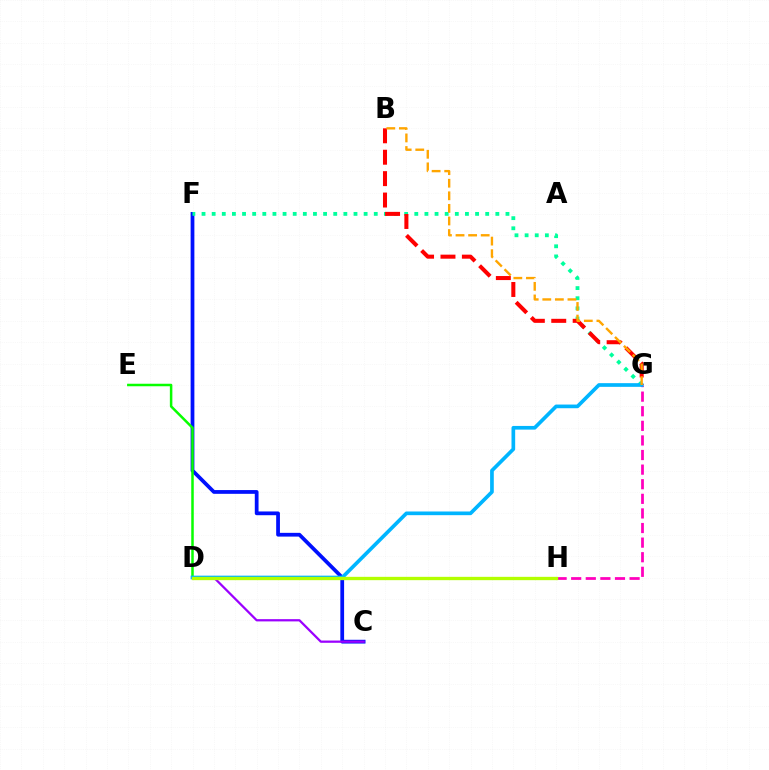{('C', 'F'): [{'color': '#0010ff', 'line_style': 'solid', 'thickness': 2.7}], ('D', 'E'): [{'color': '#08ff00', 'line_style': 'solid', 'thickness': 1.81}], ('F', 'G'): [{'color': '#00ff9d', 'line_style': 'dotted', 'thickness': 2.75}], ('G', 'H'): [{'color': '#ff00bd', 'line_style': 'dashed', 'thickness': 1.98}], ('C', 'D'): [{'color': '#9b00ff', 'line_style': 'solid', 'thickness': 1.62}], ('B', 'G'): [{'color': '#ff0000', 'line_style': 'dashed', 'thickness': 2.91}, {'color': '#ffa500', 'line_style': 'dashed', 'thickness': 1.71}], ('D', 'G'): [{'color': '#00b5ff', 'line_style': 'solid', 'thickness': 2.65}], ('D', 'H'): [{'color': '#b3ff00', 'line_style': 'solid', 'thickness': 2.4}]}